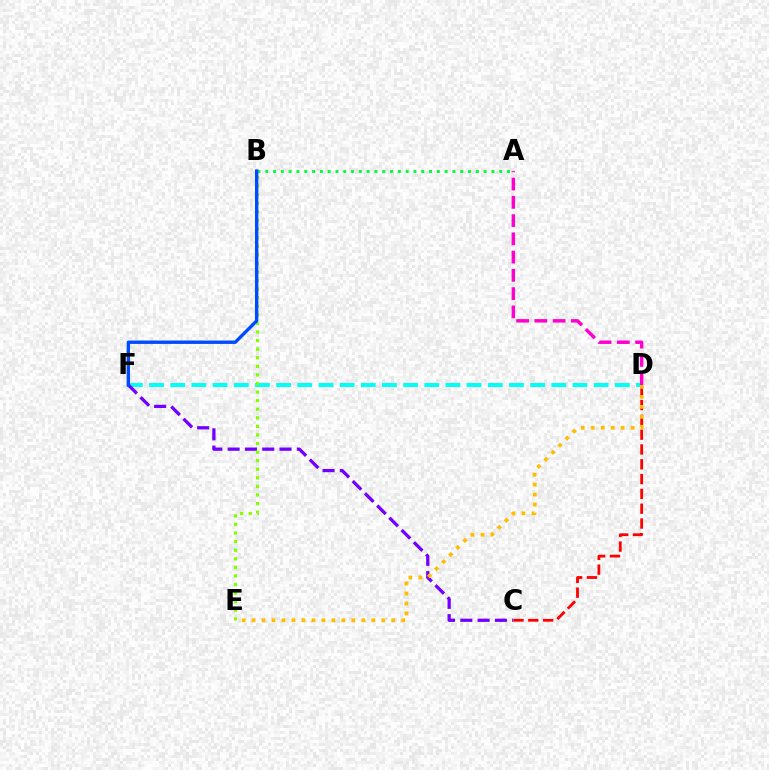{('D', 'F'): [{'color': '#00fff6', 'line_style': 'dashed', 'thickness': 2.88}], ('A', 'D'): [{'color': '#ff00cf', 'line_style': 'dashed', 'thickness': 2.48}], ('C', 'F'): [{'color': '#7200ff', 'line_style': 'dashed', 'thickness': 2.35}], ('B', 'E'): [{'color': '#84ff00', 'line_style': 'dotted', 'thickness': 2.33}], ('A', 'B'): [{'color': '#00ff39', 'line_style': 'dotted', 'thickness': 2.12}], ('B', 'F'): [{'color': '#004bff', 'line_style': 'solid', 'thickness': 2.43}], ('C', 'D'): [{'color': '#ff0000', 'line_style': 'dashed', 'thickness': 2.01}], ('D', 'E'): [{'color': '#ffbd00', 'line_style': 'dotted', 'thickness': 2.71}]}